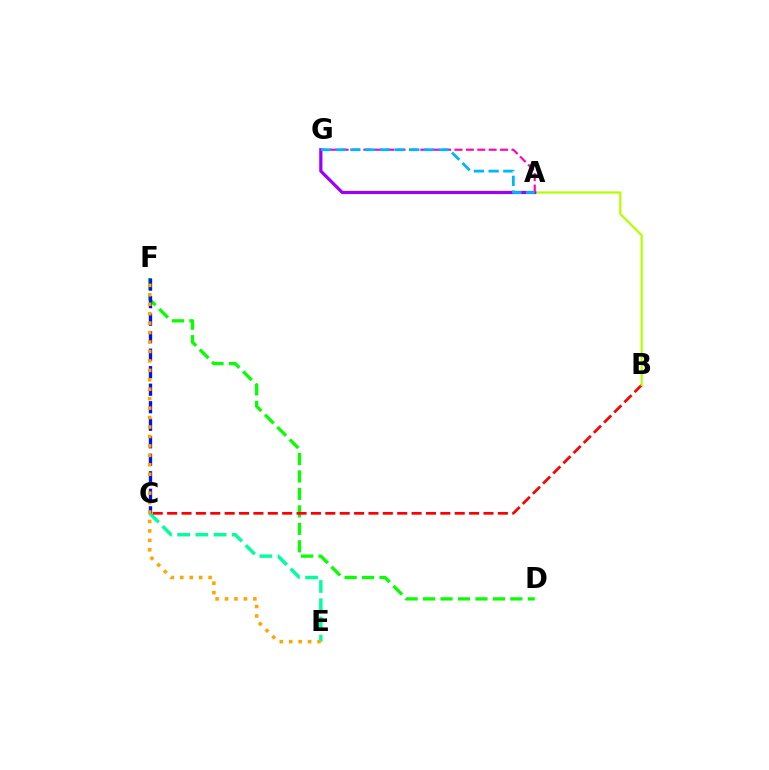{('D', 'F'): [{'color': '#08ff00', 'line_style': 'dashed', 'thickness': 2.37}], ('C', 'E'): [{'color': '#00ff9d', 'line_style': 'dashed', 'thickness': 2.47}], ('B', 'C'): [{'color': '#ff0000', 'line_style': 'dashed', 'thickness': 1.95}], ('C', 'F'): [{'color': '#0010ff', 'line_style': 'dashed', 'thickness': 2.38}], ('A', 'B'): [{'color': '#b3ff00', 'line_style': 'solid', 'thickness': 1.58}], ('A', 'G'): [{'color': '#9b00ff', 'line_style': 'solid', 'thickness': 2.3}, {'color': '#ff00bd', 'line_style': 'dashed', 'thickness': 1.55}, {'color': '#00b5ff', 'line_style': 'dashed', 'thickness': 2.0}], ('E', 'F'): [{'color': '#ffa500', 'line_style': 'dotted', 'thickness': 2.57}]}